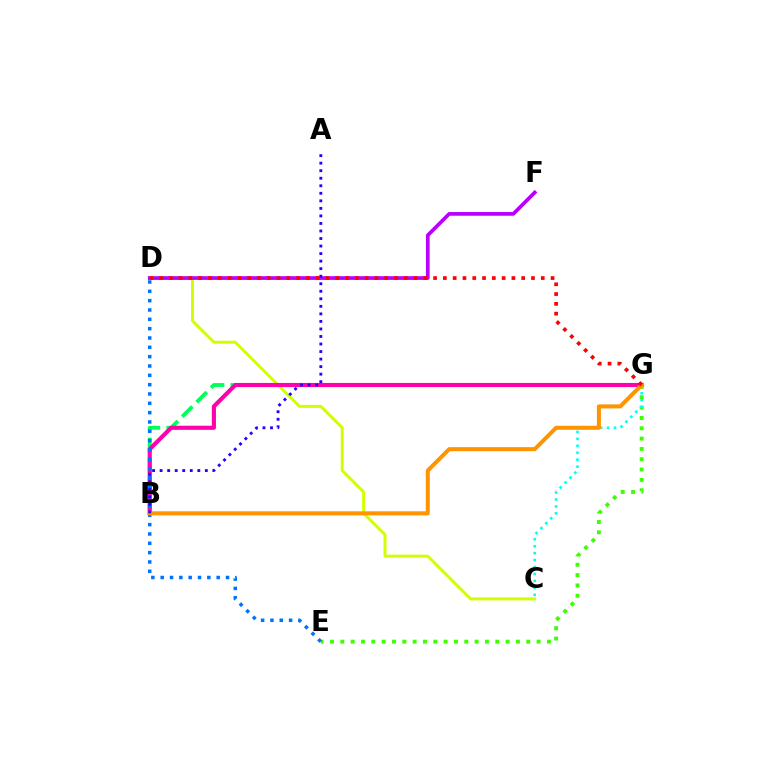{('C', 'D'): [{'color': '#d1ff00', 'line_style': 'solid', 'thickness': 2.13}], ('E', 'G'): [{'color': '#3dff00', 'line_style': 'dotted', 'thickness': 2.81}], ('B', 'G'): [{'color': '#00ff5c', 'line_style': 'dashed', 'thickness': 2.78}, {'color': '#ff00ac', 'line_style': 'solid', 'thickness': 2.97}, {'color': '#ff9400', 'line_style': 'solid', 'thickness': 2.9}], ('D', 'E'): [{'color': '#0074ff', 'line_style': 'dotted', 'thickness': 2.54}], ('C', 'G'): [{'color': '#00fff6', 'line_style': 'dotted', 'thickness': 1.89}], ('D', 'F'): [{'color': '#b900ff', 'line_style': 'solid', 'thickness': 2.66}], ('A', 'B'): [{'color': '#2500ff', 'line_style': 'dotted', 'thickness': 2.05}], ('D', 'G'): [{'color': '#ff0000', 'line_style': 'dotted', 'thickness': 2.66}]}